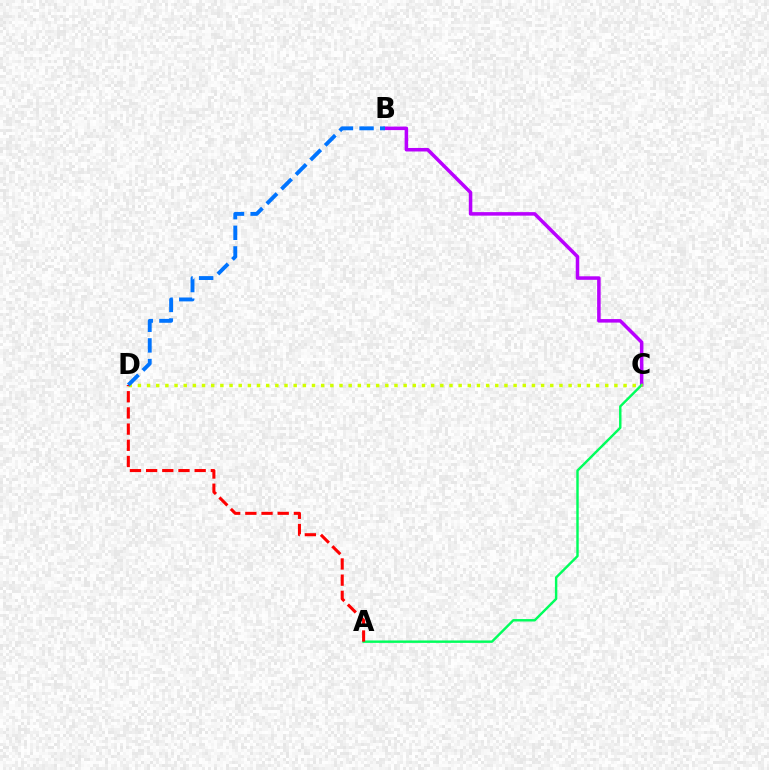{('B', 'C'): [{'color': '#b900ff', 'line_style': 'solid', 'thickness': 2.53}], ('A', 'C'): [{'color': '#00ff5c', 'line_style': 'solid', 'thickness': 1.75}], ('C', 'D'): [{'color': '#d1ff00', 'line_style': 'dotted', 'thickness': 2.49}], ('A', 'D'): [{'color': '#ff0000', 'line_style': 'dashed', 'thickness': 2.2}], ('B', 'D'): [{'color': '#0074ff', 'line_style': 'dashed', 'thickness': 2.8}]}